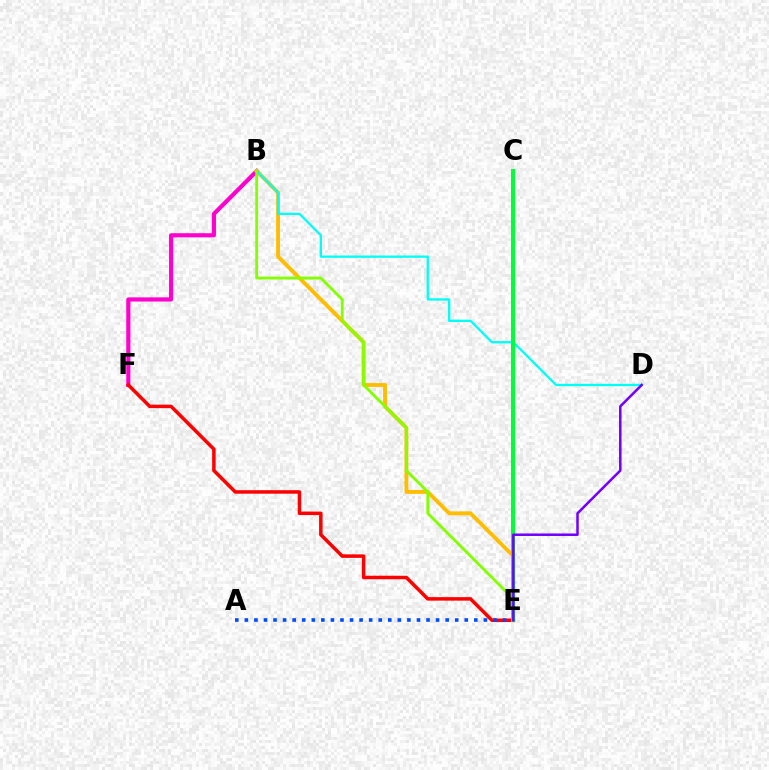{('B', 'F'): [{'color': '#ff00cf', 'line_style': 'solid', 'thickness': 2.99}], ('B', 'E'): [{'color': '#ffbd00', 'line_style': 'solid', 'thickness': 2.77}, {'color': '#84ff00', 'line_style': 'solid', 'thickness': 2.04}], ('B', 'D'): [{'color': '#00fff6', 'line_style': 'solid', 'thickness': 1.66}], ('E', 'F'): [{'color': '#ff0000', 'line_style': 'solid', 'thickness': 2.52}], ('A', 'E'): [{'color': '#004bff', 'line_style': 'dotted', 'thickness': 2.6}], ('C', 'E'): [{'color': '#00ff39', 'line_style': 'solid', 'thickness': 2.87}], ('D', 'E'): [{'color': '#7200ff', 'line_style': 'solid', 'thickness': 1.8}]}